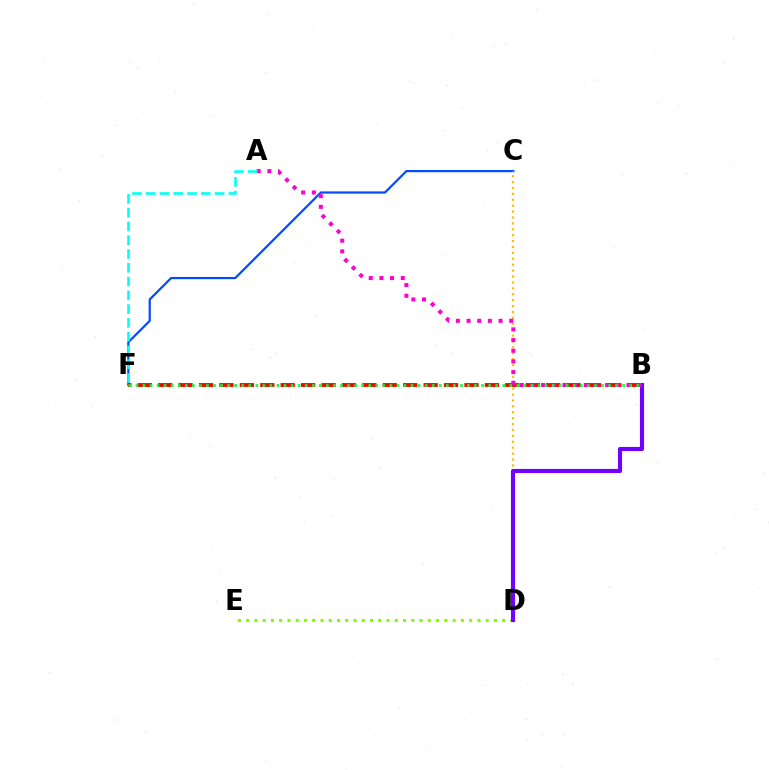{('D', 'E'): [{'color': '#84ff00', 'line_style': 'dotted', 'thickness': 2.24}], ('C', 'F'): [{'color': '#004bff', 'line_style': 'solid', 'thickness': 1.59}], ('C', 'D'): [{'color': '#ffbd00', 'line_style': 'dotted', 'thickness': 1.6}], ('B', 'D'): [{'color': '#7200ff', 'line_style': 'solid', 'thickness': 2.98}], ('B', 'F'): [{'color': '#ff0000', 'line_style': 'dashed', 'thickness': 2.77}, {'color': '#00ff39', 'line_style': 'dotted', 'thickness': 1.92}], ('A', 'B'): [{'color': '#ff00cf', 'line_style': 'dotted', 'thickness': 2.9}], ('A', 'F'): [{'color': '#00fff6', 'line_style': 'dashed', 'thickness': 1.87}]}